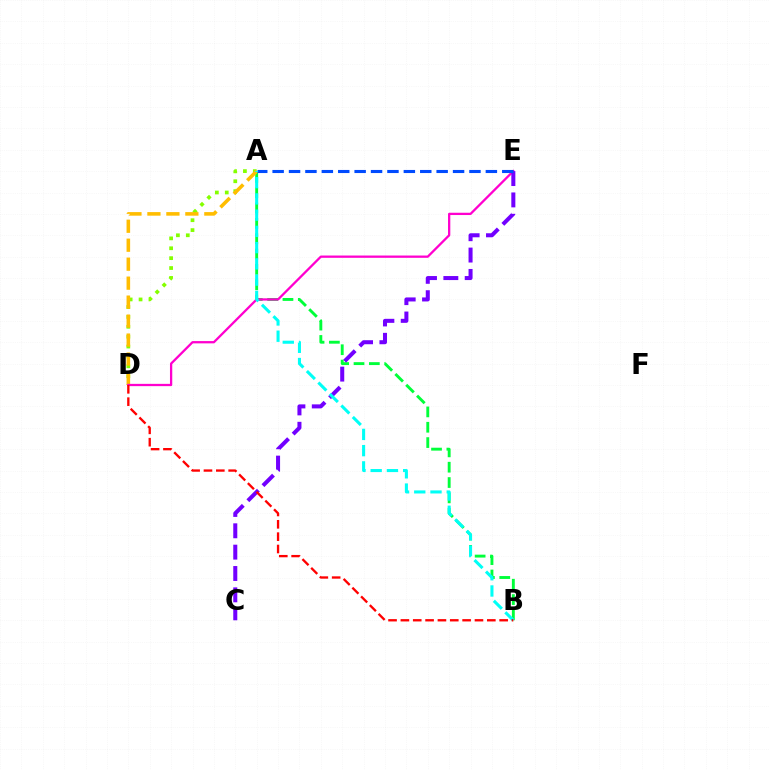{('A', 'B'): [{'color': '#00ff39', 'line_style': 'dashed', 'thickness': 2.08}, {'color': '#00fff6', 'line_style': 'dashed', 'thickness': 2.21}], ('A', 'D'): [{'color': '#84ff00', 'line_style': 'dotted', 'thickness': 2.69}, {'color': '#ffbd00', 'line_style': 'dashed', 'thickness': 2.58}], ('D', 'E'): [{'color': '#ff00cf', 'line_style': 'solid', 'thickness': 1.64}], ('C', 'E'): [{'color': '#7200ff', 'line_style': 'dashed', 'thickness': 2.9}], ('A', 'E'): [{'color': '#004bff', 'line_style': 'dashed', 'thickness': 2.23}], ('B', 'D'): [{'color': '#ff0000', 'line_style': 'dashed', 'thickness': 1.68}]}